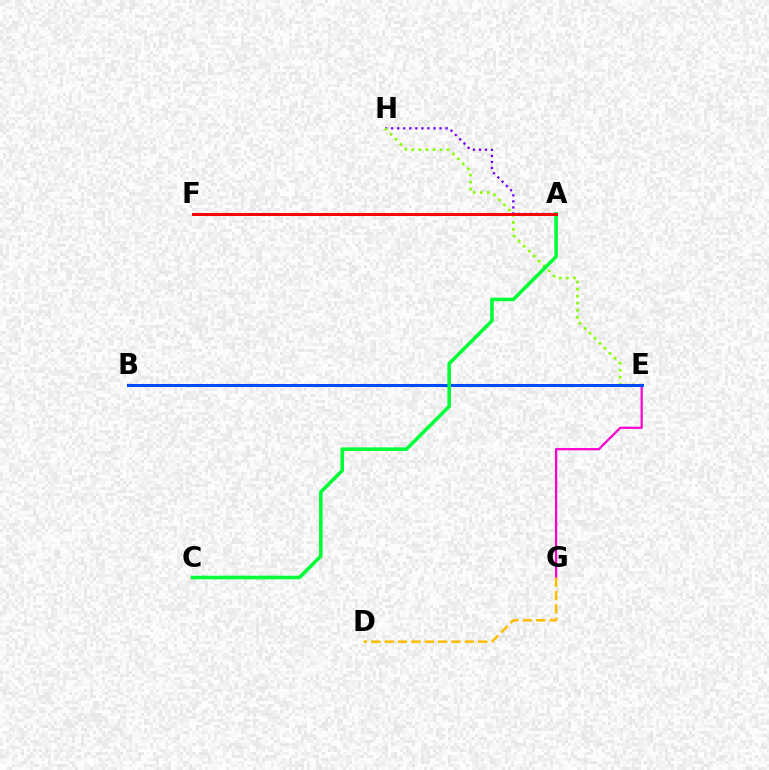{('E', 'G'): [{'color': '#ff00cf', 'line_style': 'solid', 'thickness': 1.6}], ('A', 'H'): [{'color': '#7200ff', 'line_style': 'dotted', 'thickness': 1.64}], ('E', 'H'): [{'color': '#84ff00', 'line_style': 'dotted', 'thickness': 1.92}], ('D', 'G'): [{'color': '#ffbd00', 'line_style': 'dashed', 'thickness': 1.82}], ('A', 'F'): [{'color': '#00fff6', 'line_style': 'dashed', 'thickness': 2.19}, {'color': '#ff0000', 'line_style': 'solid', 'thickness': 2.13}], ('B', 'E'): [{'color': '#004bff', 'line_style': 'solid', 'thickness': 2.17}], ('A', 'C'): [{'color': '#00ff39', 'line_style': 'solid', 'thickness': 2.58}]}